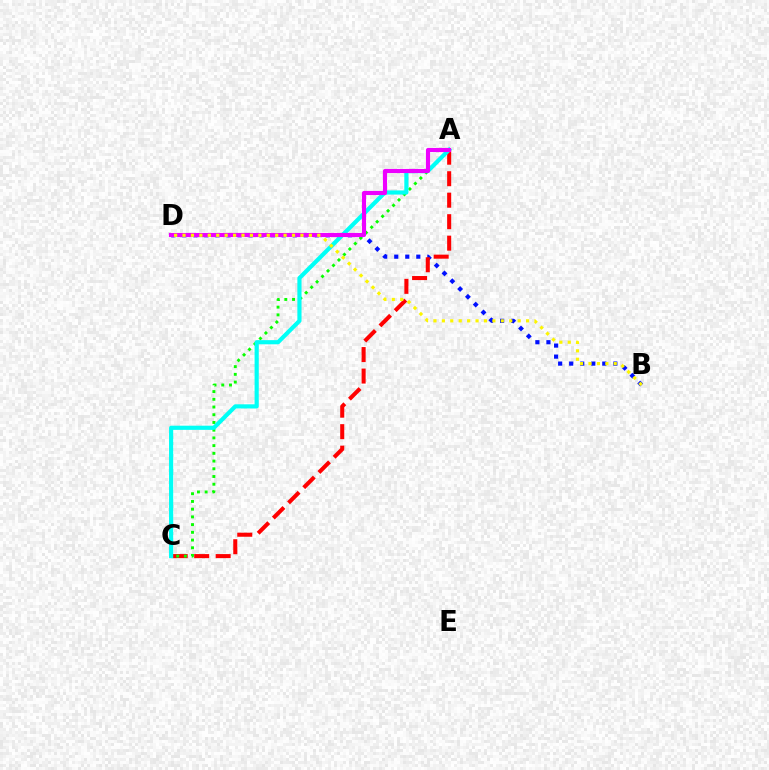{('B', 'D'): [{'color': '#0010ff', 'line_style': 'dotted', 'thickness': 3.0}, {'color': '#fcf500', 'line_style': 'dotted', 'thickness': 2.29}], ('A', 'C'): [{'color': '#ff0000', 'line_style': 'dashed', 'thickness': 2.92}, {'color': '#08ff00', 'line_style': 'dotted', 'thickness': 2.1}, {'color': '#00fff6', 'line_style': 'solid', 'thickness': 2.99}], ('A', 'D'): [{'color': '#ee00ff', 'line_style': 'solid', 'thickness': 2.97}]}